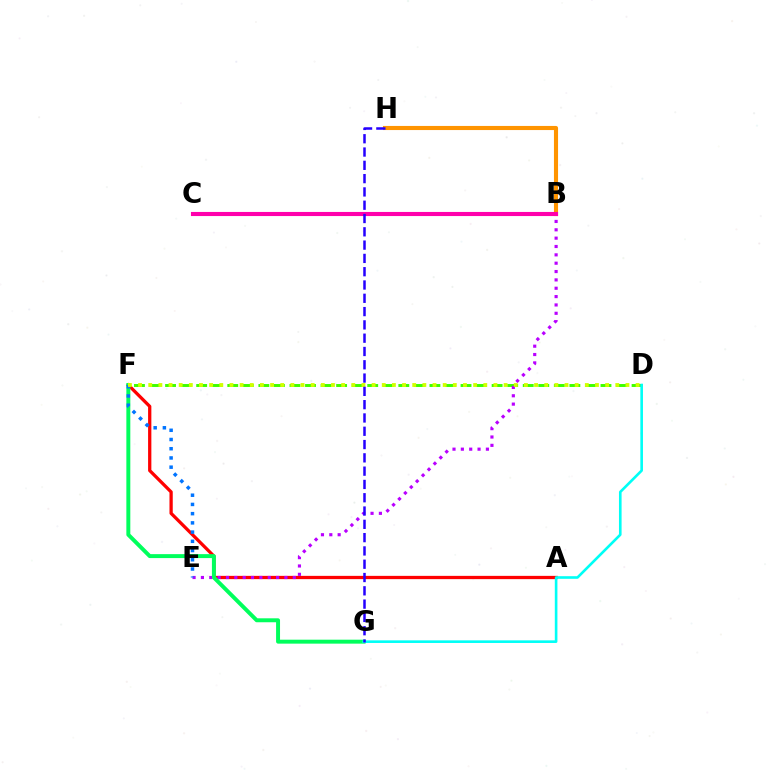{('B', 'H'): [{'color': '#ff9400', 'line_style': 'solid', 'thickness': 2.96}], ('A', 'F'): [{'color': '#ff0000', 'line_style': 'solid', 'thickness': 2.36}], ('D', 'F'): [{'color': '#3dff00', 'line_style': 'dashed', 'thickness': 2.11}, {'color': '#d1ff00', 'line_style': 'dotted', 'thickness': 2.76}], ('B', 'E'): [{'color': '#b900ff', 'line_style': 'dotted', 'thickness': 2.27}], ('B', 'C'): [{'color': '#ff00ac', 'line_style': 'solid', 'thickness': 2.96}], ('F', 'G'): [{'color': '#00ff5c', 'line_style': 'solid', 'thickness': 2.84}], ('E', 'F'): [{'color': '#0074ff', 'line_style': 'dotted', 'thickness': 2.51}], ('D', 'G'): [{'color': '#00fff6', 'line_style': 'solid', 'thickness': 1.89}], ('G', 'H'): [{'color': '#2500ff', 'line_style': 'dashed', 'thickness': 1.81}]}